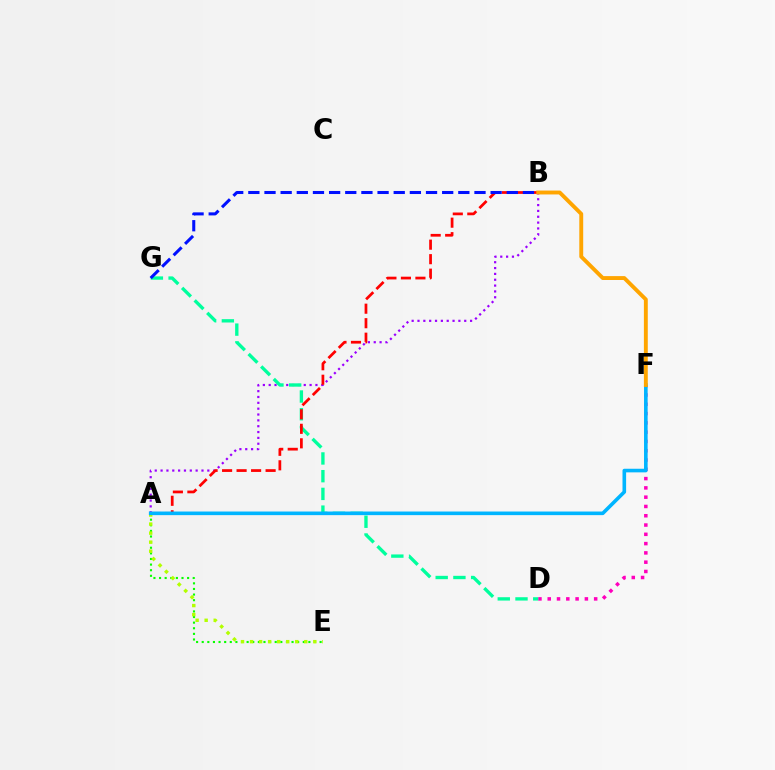{('A', 'B'): [{'color': '#9b00ff', 'line_style': 'dotted', 'thickness': 1.59}, {'color': '#ff0000', 'line_style': 'dashed', 'thickness': 1.97}], ('A', 'E'): [{'color': '#08ff00', 'line_style': 'dotted', 'thickness': 1.53}, {'color': '#b3ff00', 'line_style': 'dotted', 'thickness': 2.46}], ('D', 'F'): [{'color': '#ff00bd', 'line_style': 'dotted', 'thickness': 2.52}], ('D', 'G'): [{'color': '#00ff9d', 'line_style': 'dashed', 'thickness': 2.41}], ('B', 'G'): [{'color': '#0010ff', 'line_style': 'dashed', 'thickness': 2.19}], ('A', 'F'): [{'color': '#00b5ff', 'line_style': 'solid', 'thickness': 2.6}], ('B', 'F'): [{'color': '#ffa500', 'line_style': 'solid', 'thickness': 2.8}]}